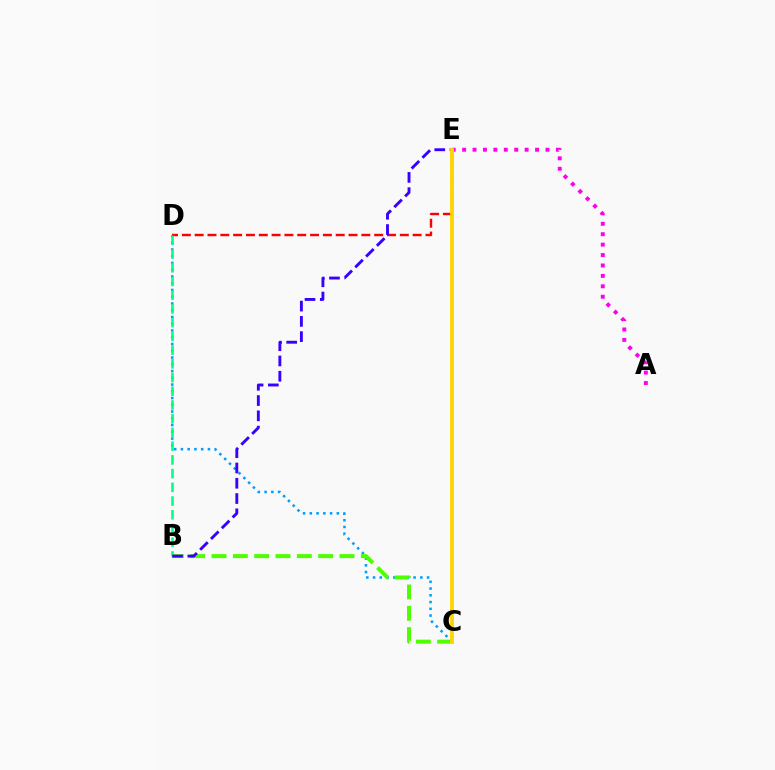{('A', 'E'): [{'color': '#ff00ed', 'line_style': 'dotted', 'thickness': 2.83}], ('C', 'D'): [{'color': '#009eff', 'line_style': 'dotted', 'thickness': 1.84}], ('B', 'C'): [{'color': '#4fff00', 'line_style': 'dashed', 'thickness': 2.9}], ('D', 'E'): [{'color': '#ff0000', 'line_style': 'dashed', 'thickness': 1.74}], ('B', 'D'): [{'color': '#00ff86', 'line_style': 'dashed', 'thickness': 1.86}], ('B', 'E'): [{'color': '#3700ff', 'line_style': 'dashed', 'thickness': 2.08}], ('C', 'E'): [{'color': '#ffd500', 'line_style': 'solid', 'thickness': 2.75}]}